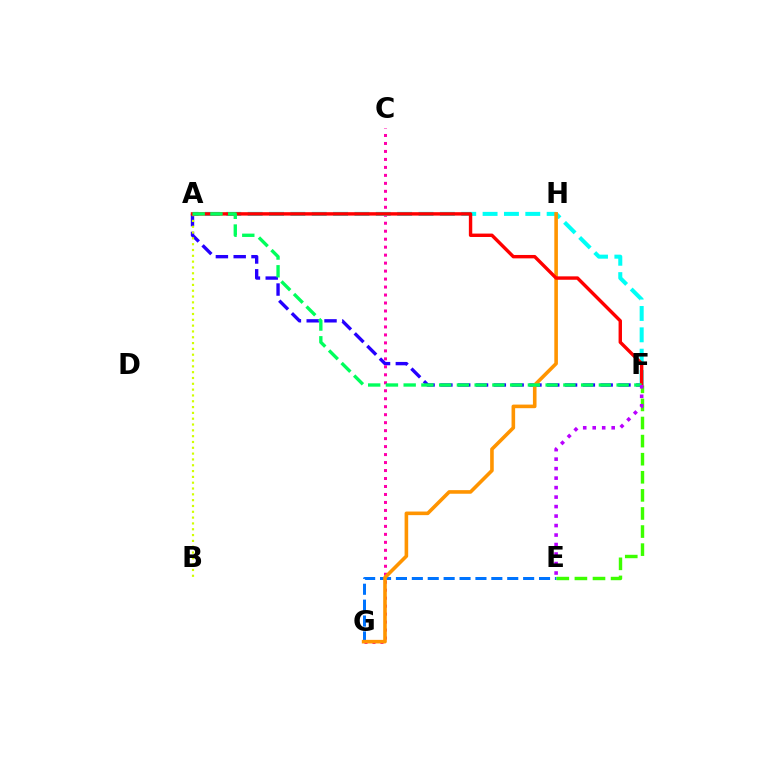{('A', 'F'): [{'color': '#2500ff', 'line_style': 'dashed', 'thickness': 2.42}, {'color': '#00fff6', 'line_style': 'dashed', 'thickness': 2.9}, {'color': '#ff0000', 'line_style': 'solid', 'thickness': 2.45}, {'color': '#00ff5c', 'line_style': 'dashed', 'thickness': 2.41}], ('E', 'G'): [{'color': '#0074ff', 'line_style': 'dashed', 'thickness': 2.16}], ('C', 'G'): [{'color': '#ff00ac', 'line_style': 'dotted', 'thickness': 2.17}], ('G', 'H'): [{'color': '#ff9400', 'line_style': 'solid', 'thickness': 2.59}], ('E', 'F'): [{'color': '#3dff00', 'line_style': 'dashed', 'thickness': 2.46}, {'color': '#b900ff', 'line_style': 'dotted', 'thickness': 2.58}], ('A', 'B'): [{'color': '#d1ff00', 'line_style': 'dotted', 'thickness': 1.58}]}